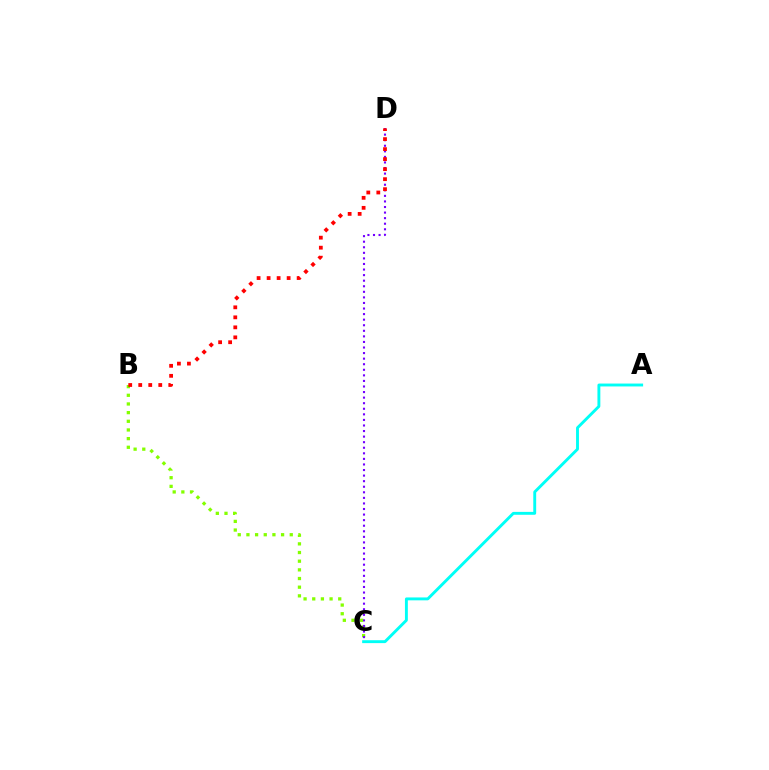{('B', 'C'): [{'color': '#84ff00', 'line_style': 'dotted', 'thickness': 2.35}], ('C', 'D'): [{'color': '#7200ff', 'line_style': 'dotted', 'thickness': 1.51}], ('A', 'C'): [{'color': '#00fff6', 'line_style': 'solid', 'thickness': 2.08}], ('B', 'D'): [{'color': '#ff0000', 'line_style': 'dotted', 'thickness': 2.72}]}